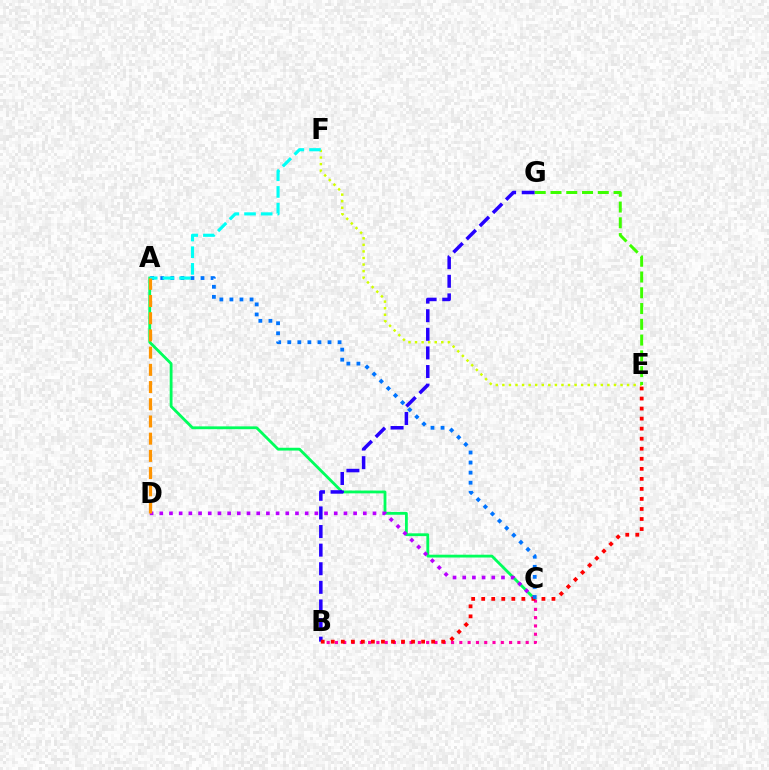{('A', 'C'): [{'color': '#00ff5c', 'line_style': 'solid', 'thickness': 2.03}, {'color': '#0074ff', 'line_style': 'dotted', 'thickness': 2.73}], ('B', 'G'): [{'color': '#2500ff', 'line_style': 'dashed', 'thickness': 2.53}], ('C', 'D'): [{'color': '#b900ff', 'line_style': 'dotted', 'thickness': 2.63}], ('E', 'F'): [{'color': '#d1ff00', 'line_style': 'dotted', 'thickness': 1.78}], ('B', 'C'): [{'color': '#ff00ac', 'line_style': 'dotted', 'thickness': 2.25}], ('B', 'E'): [{'color': '#ff0000', 'line_style': 'dotted', 'thickness': 2.73}], ('A', 'F'): [{'color': '#00fff6', 'line_style': 'dashed', 'thickness': 2.26}], ('A', 'D'): [{'color': '#ff9400', 'line_style': 'dashed', 'thickness': 2.34}], ('E', 'G'): [{'color': '#3dff00', 'line_style': 'dashed', 'thickness': 2.14}]}